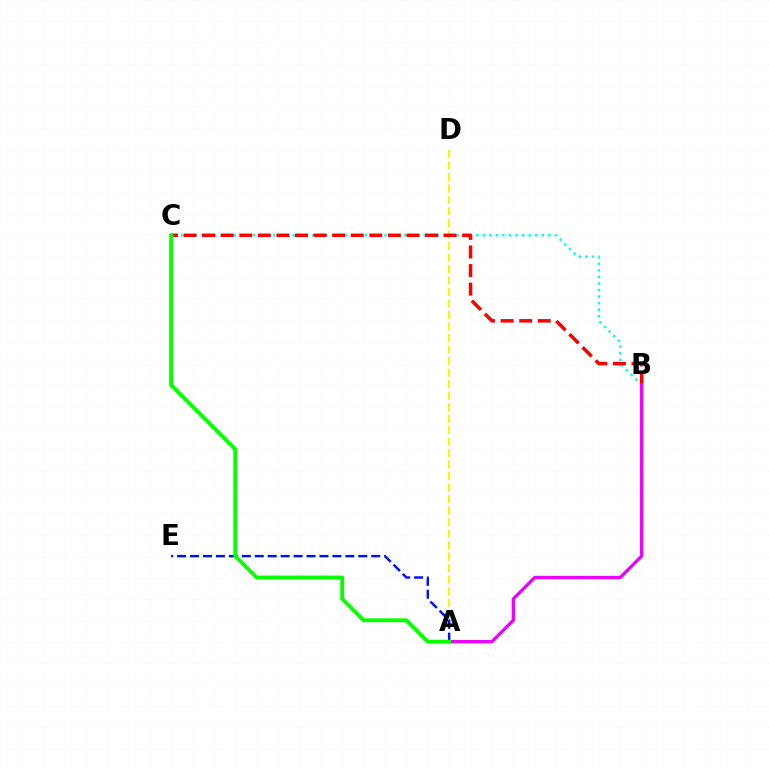{('A', 'D'): [{'color': '#fcf500', 'line_style': 'dashed', 'thickness': 1.56}], ('B', 'C'): [{'color': '#00fff6', 'line_style': 'dotted', 'thickness': 1.78}, {'color': '#ff0000', 'line_style': 'dashed', 'thickness': 2.52}], ('A', 'E'): [{'color': '#0010ff', 'line_style': 'dashed', 'thickness': 1.76}], ('A', 'B'): [{'color': '#ee00ff', 'line_style': 'solid', 'thickness': 2.38}], ('A', 'C'): [{'color': '#08ff00', 'line_style': 'solid', 'thickness': 2.79}]}